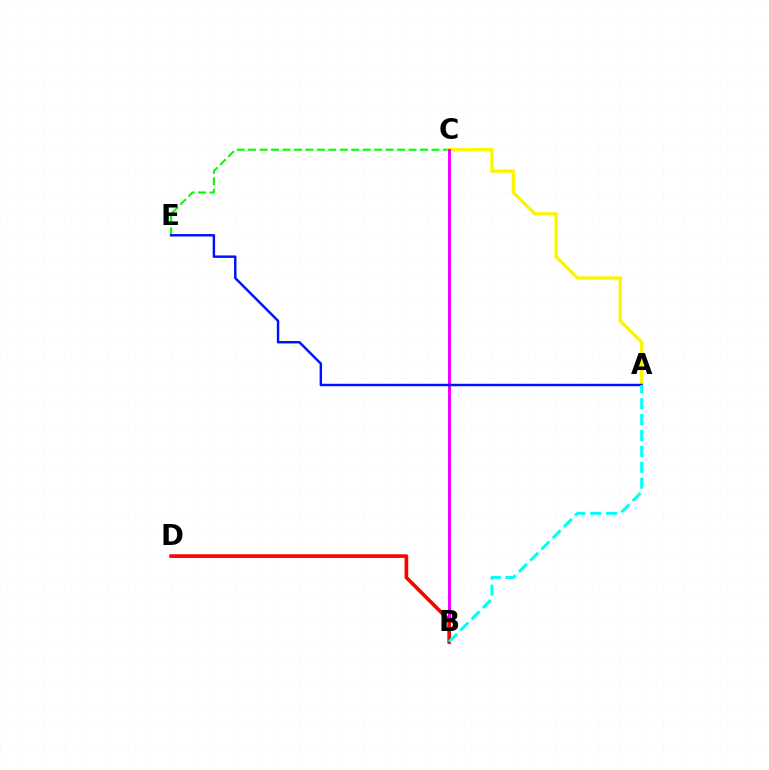{('C', 'E'): [{'color': '#08ff00', 'line_style': 'dashed', 'thickness': 1.56}], ('A', 'C'): [{'color': '#fcf500', 'line_style': 'solid', 'thickness': 2.44}], ('B', 'C'): [{'color': '#ee00ff', 'line_style': 'solid', 'thickness': 2.19}], ('A', 'E'): [{'color': '#0010ff', 'line_style': 'solid', 'thickness': 1.76}], ('B', 'D'): [{'color': '#ff0000', 'line_style': 'solid', 'thickness': 2.64}], ('A', 'B'): [{'color': '#00fff6', 'line_style': 'dashed', 'thickness': 2.16}]}